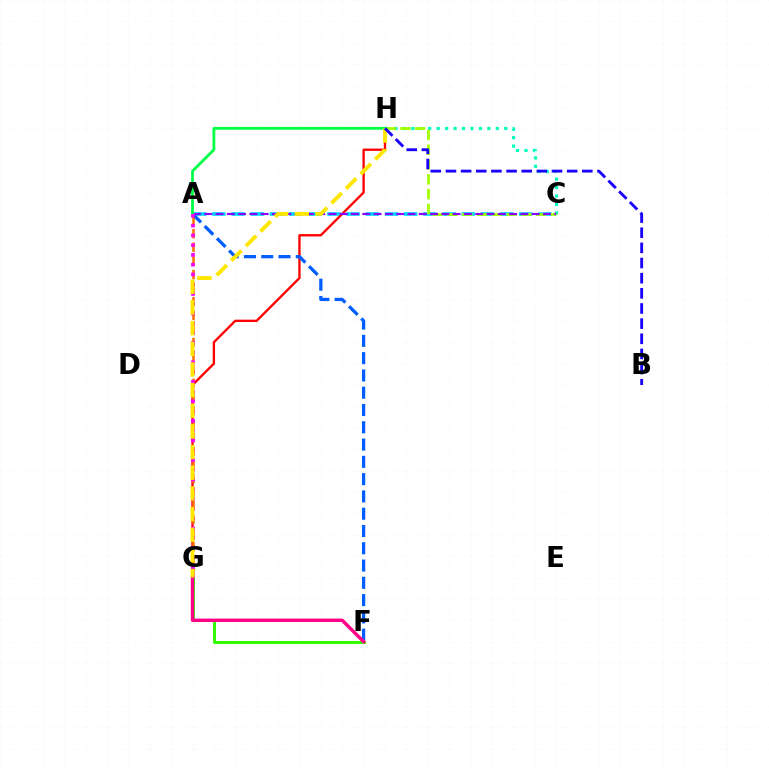{('A', 'C'): [{'color': '#00d3ff', 'line_style': 'dashed', 'thickness': 2.61}, {'color': '#8a00ff', 'line_style': 'dashed', 'thickness': 1.53}], ('C', 'H'): [{'color': '#00ffbb', 'line_style': 'dotted', 'thickness': 2.3}, {'color': '#a2ff00', 'line_style': 'dashed', 'thickness': 2.01}], ('G', 'H'): [{'color': '#ff0000', 'line_style': 'solid', 'thickness': 1.69}, {'color': '#ffe600', 'line_style': 'dashed', 'thickness': 2.81}], ('F', 'G'): [{'color': '#31ff00', 'line_style': 'solid', 'thickness': 2.14}, {'color': '#ff0088', 'line_style': 'solid', 'thickness': 2.46}], ('A', 'G'): [{'color': '#ff7000', 'line_style': 'dashed', 'thickness': 1.85}, {'color': '#fa00f9', 'line_style': 'dotted', 'thickness': 2.65}], ('A', 'F'): [{'color': '#005dff', 'line_style': 'dashed', 'thickness': 2.35}], ('A', 'H'): [{'color': '#00ff45', 'line_style': 'solid', 'thickness': 2.02}], ('B', 'H'): [{'color': '#1900ff', 'line_style': 'dashed', 'thickness': 2.06}]}